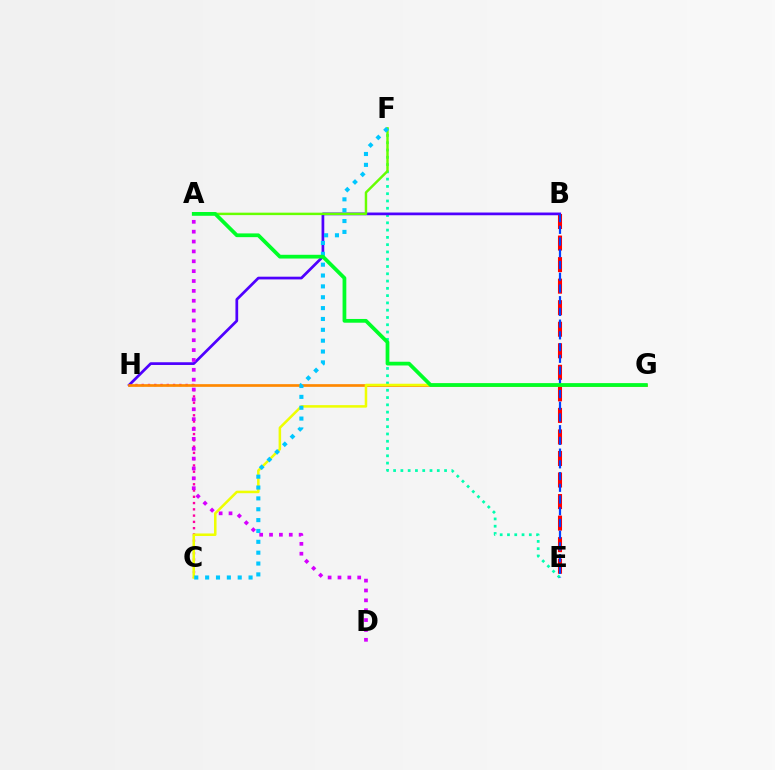{('C', 'H'): [{'color': '#ff00a0', 'line_style': 'dotted', 'thickness': 1.7}], ('E', 'F'): [{'color': '#00ffaf', 'line_style': 'dotted', 'thickness': 1.98}], ('B', 'E'): [{'color': '#ff0000', 'line_style': 'dashed', 'thickness': 2.93}, {'color': '#003fff', 'line_style': 'dashed', 'thickness': 1.59}], ('B', 'H'): [{'color': '#4f00ff', 'line_style': 'solid', 'thickness': 1.96}], ('G', 'H'): [{'color': '#ff8800', 'line_style': 'solid', 'thickness': 1.94}], ('C', 'G'): [{'color': '#eeff00', 'line_style': 'solid', 'thickness': 1.82}], ('A', 'F'): [{'color': '#66ff00', 'line_style': 'solid', 'thickness': 1.76}], ('C', 'F'): [{'color': '#00c7ff', 'line_style': 'dotted', 'thickness': 2.95}], ('A', 'G'): [{'color': '#00ff27', 'line_style': 'solid', 'thickness': 2.7}], ('A', 'D'): [{'color': '#d600ff', 'line_style': 'dotted', 'thickness': 2.68}]}